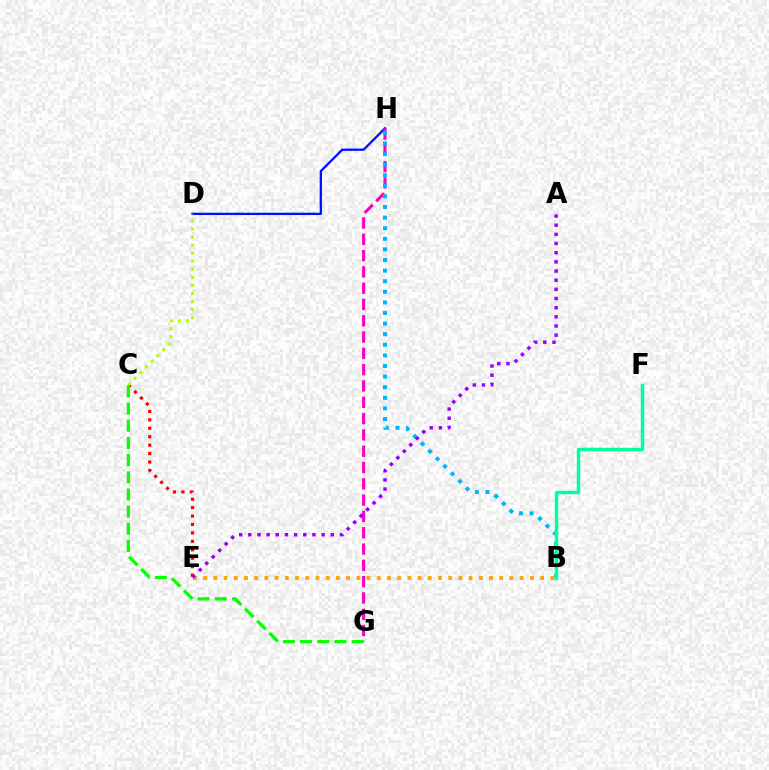{('D', 'H'): [{'color': '#0010ff', 'line_style': 'solid', 'thickness': 1.65}], ('C', 'E'): [{'color': '#ff0000', 'line_style': 'dotted', 'thickness': 2.29}], ('G', 'H'): [{'color': '#ff00bd', 'line_style': 'dashed', 'thickness': 2.21}], ('C', 'G'): [{'color': '#08ff00', 'line_style': 'dashed', 'thickness': 2.33}], ('B', 'E'): [{'color': '#ffa500', 'line_style': 'dotted', 'thickness': 2.77}], ('B', 'H'): [{'color': '#00b5ff', 'line_style': 'dotted', 'thickness': 2.88}], ('A', 'E'): [{'color': '#9b00ff', 'line_style': 'dotted', 'thickness': 2.49}], ('C', 'D'): [{'color': '#b3ff00', 'line_style': 'dotted', 'thickness': 2.19}], ('B', 'F'): [{'color': '#00ff9d', 'line_style': 'solid', 'thickness': 2.49}]}